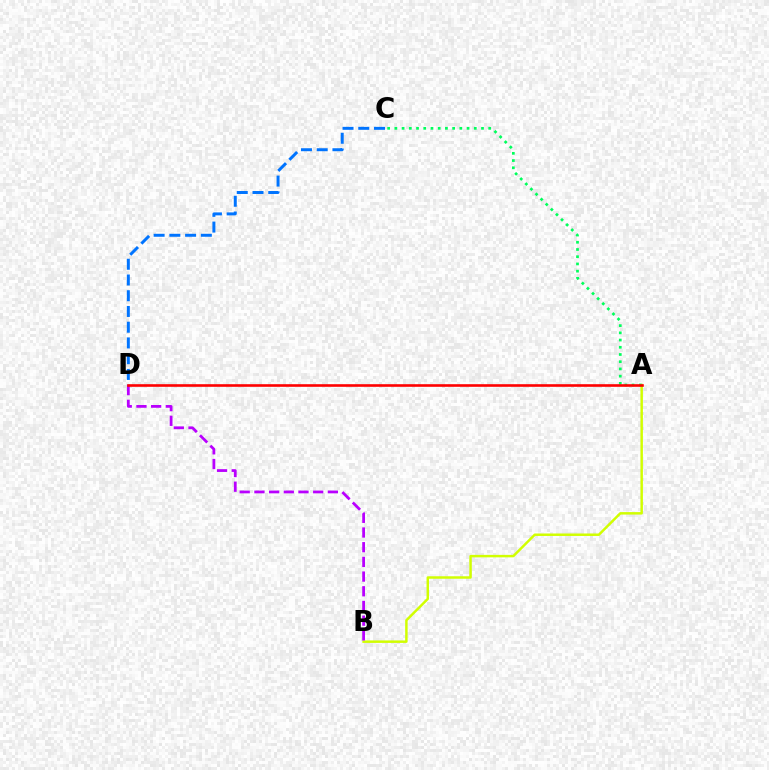{('A', 'B'): [{'color': '#d1ff00', 'line_style': 'solid', 'thickness': 1.78}], ('C', 'D'): [{'color': '#0074ff', 'line_style': 'dashed', 'thickness': 2.14}], ('B', 'D'): [{'color': '#b900ff', 'line_style': 'dashed', 'thickness': 2.0}], ('A', 'C'): [{'color': '#00ff5c', 'line_style': 'dotted', 'thickness': 1.96}], ('A', 'D'): [{'color': '#ff0000', 'line_style': 'solid', 'thickness': 1.89}]}